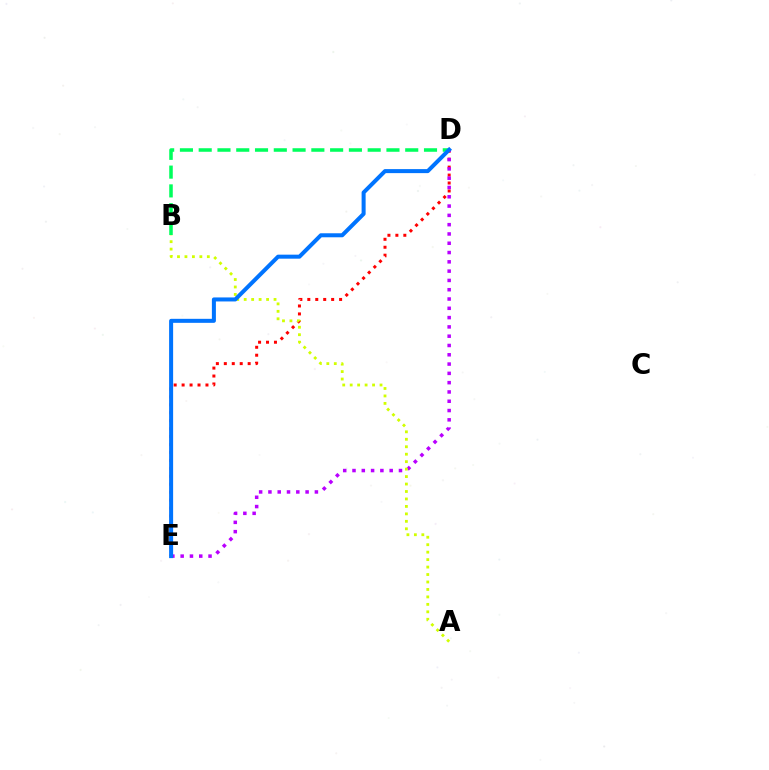{('D', 'E'): [{'color': '#ff0000', 'line_style': 'dotted', 'thickness': 2.16}, {'color': '#b900ff', 'line_style': 'dotted', 'thickness': 2.53}, {'color': '#0074ff', 'line_style': 'solid', 'thickness': 2.89}], ('B', 'D'): [{'color': '#00ff5c', 'line_style': 'dashed', 'thickness': 2.55}], ('A', 'B'): [{'color': '#d1ff00', 'line_style': 'dotted', 'thickness': 2.03}]}